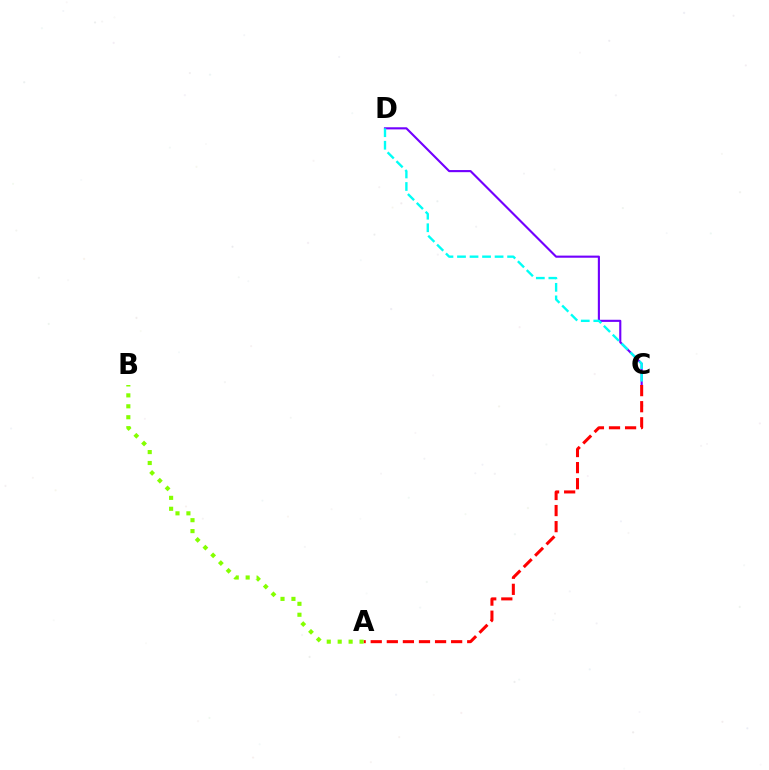{('C', 'D'): [{'color': '#7200ff', 'line_style': 'solid', 'thickness': 1.53}, {'color': '#00fff6', 'line_style': 'dashed', 'thickness': 1.7}], ('A', 'C'): [{'color': '#ff0000', 'line_style': 'dashed', 'thickness': 2.18}], ('A', 'B'): [{'color': '#84ff00', 'line_style': 'dotted', 'thickness': 2.97}]}